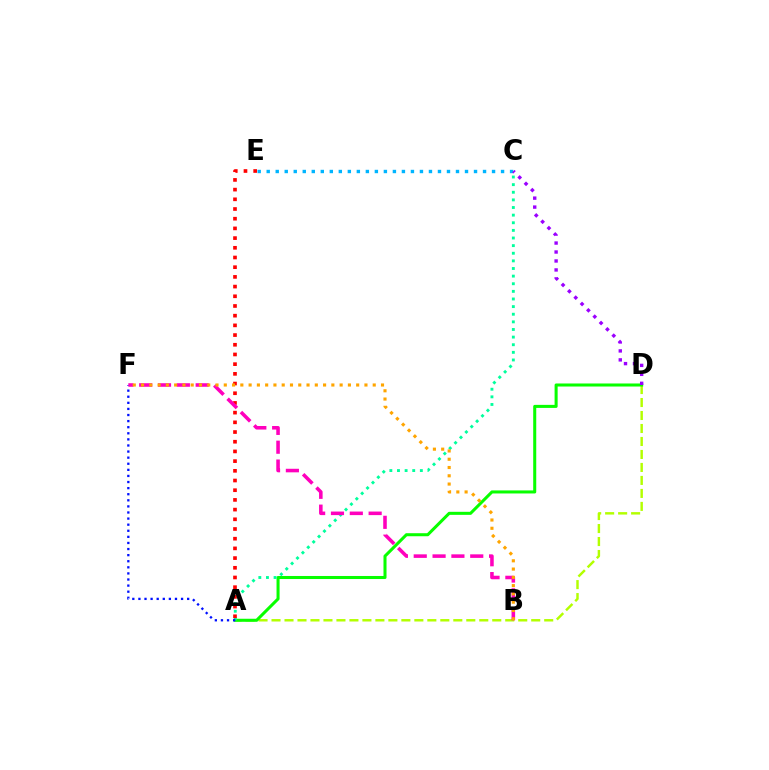{('A', 'D'): [{'color': '#b3ff00', 'line_style': 'dashed', 'thickness': 1.76}, {'color': '#08ff00', 'line_style': 'solid', 'thickness': 2.19}], ('A', 'C'): [{'color': '#00ff9d', 'line_style': 'dotted', 'thickness': 2.07}], ('A', 'E'): [{'color': '#ff0000', 'line_style': 'dotted', 'thickness': 2.63}], ('A', 'F'): [{'color': '#0010ff', 'line_style': 'dotted', 'thickness': 1.66}], ('B', 'F'): [{'color': '#ff00bd', 'line_style': 'dashed', 'thickness': 2.56}, {'color': '#ffa500', 'line_style': 'dotted', 'thickness': 2.25}], ('C', 'E'): [{'color': '#00b5ff', 'line_style': 'dotted', 'thickness': 2.45}], ('C', 'D'): [{'color': '#9b00ff', 'line_style': 'dotted', 'thickness': 2.44}]}